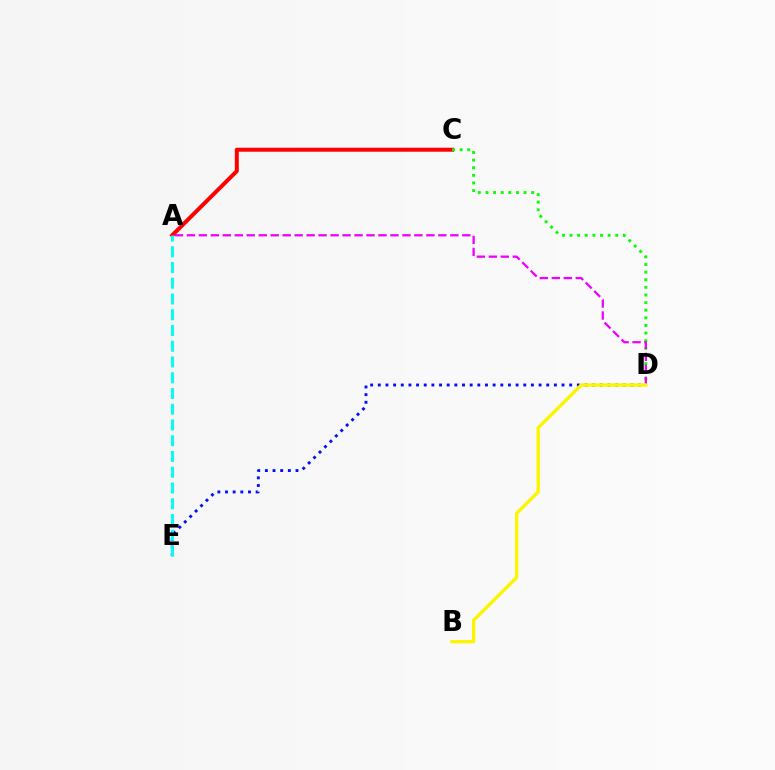{('A', 'C'): [{'color': '#ff0000', 'line_style': 'solid', 'thickness': 2.87}], ('D', 'E'): [{'color': '#0010ff', 'line_style': 'dotted', 'thickness': 2.08}], ('C', 'D'): [{'color': '#08ff00', 'line_style': 'dotted', 'thickness': 2.07}], ('A', 'D'): [{'color': '#ee00ff', 'line_style': 'dashed', 'thickness': 1.63}], ('B', 'D'): [{'color': '#fcf500', 'line_style': 'solid', 'thickness': 2.41}], ('A', 'E'): [{'color': '#00fff6', 'line_style': 'dashed', 'thickness': 2.14}]}